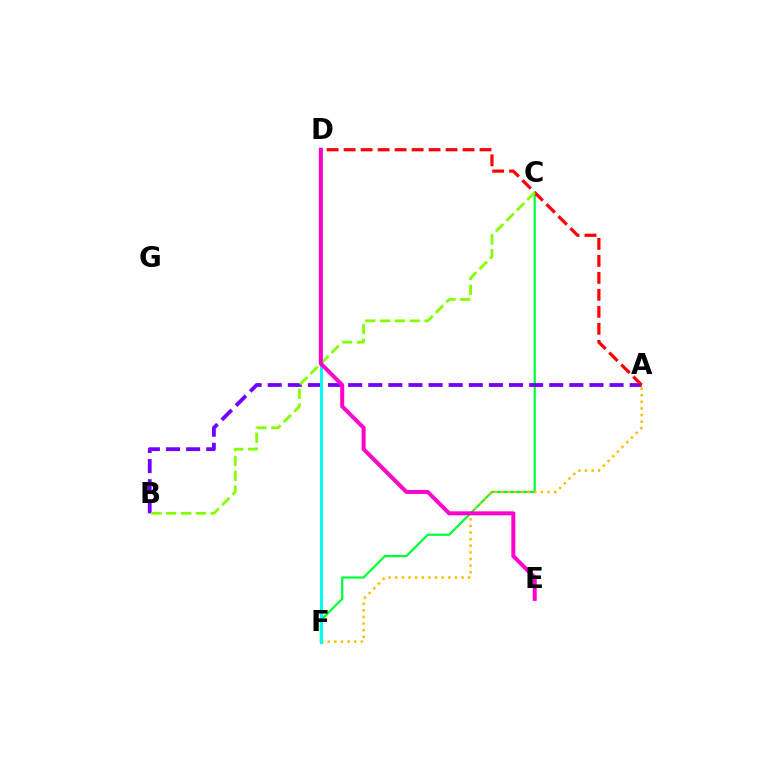{('C', 'F'): [{'color': '#00ff39', 'line_style': 'solid', 'thickness': 1.6}], ('A', 'F'): [{'color': '#ffbd00', 'line_style': 'dotted', 'thickness': 1.8}], ('A', 'B'): [{'color': '#7200ff', 'line_style': 'dashed', 'thickness': 2.73}], ('A', 'D'): [{'color': '#ff0000', 'line_style': 'dashed', 'thickness': 2.31}], ('D', 'F'): [{'color': '#004bff', 'line_style': 'solid', 'thickness': 2.01}, {'color': '#00fff6', 'line_style': 'solid', 'thickness': 2.13}], ('B', 'C'): [{'color': '#84ff00', 'line_style': 'dashed', 'thickness': 2.02}], ('D', 'E'): [{'color': '#ff00cf', 'line_style': 'solid', 'thickness': 2.88}]}